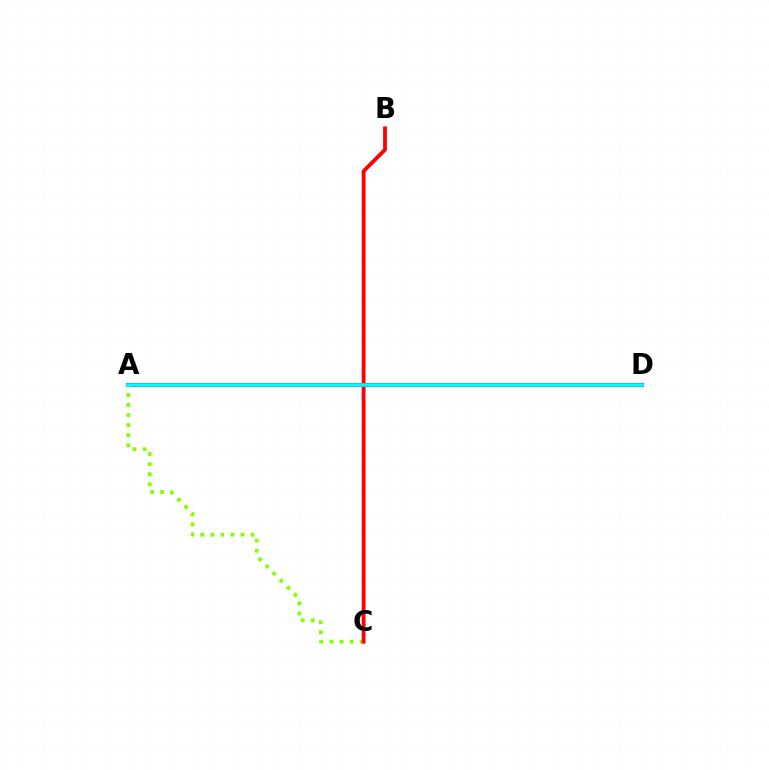{('A', 'D'): [{'color': '#7200ff', 'line_style': 'solid', 'thickness': 2.96}, {'color': '#00fff6', 'line_style': 'solid', 'thickness': 2.53}], ('A', 'C'): [{'color': '#84ff00', 'line_style': 'dotted', 'thickness': 2.73}], ('B', 'C'): [{'color': '#ff0000', 'line_style': 'solid', 'thickness': 2.75}]}